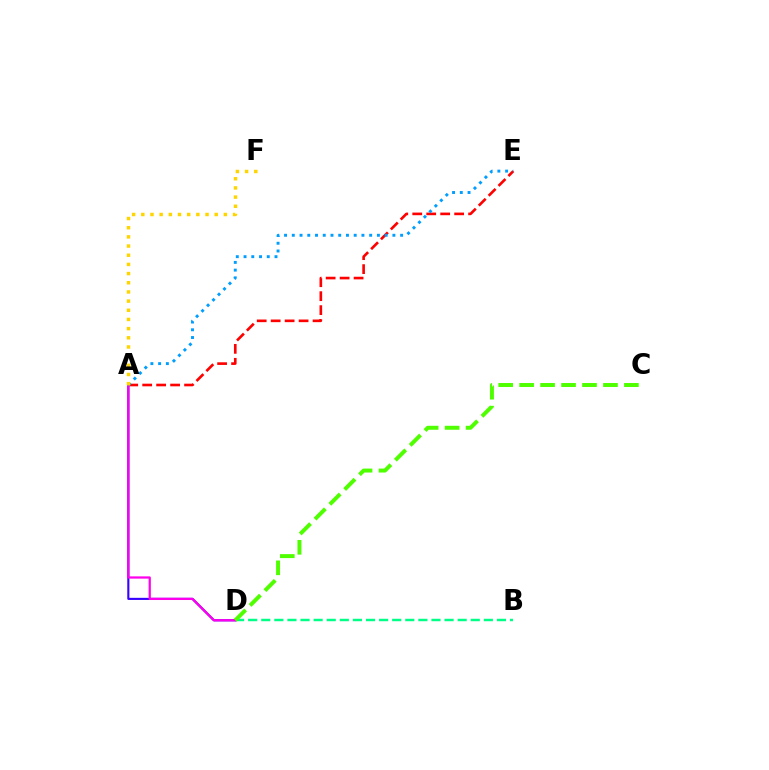{('A', 'E'): [{'color': '#ff0000', 'line_style': 'dashed', 'thickness': 1.9}, {'color': '#009eff', 'line_style': 'dotted', 'thickness': 2.1}], ('A', 'D'): [{'color': '#3700ff', 'line_style': 'solid', 'thickness': 1.52}, {'color': '#ff00ed', 'line_style': 'solid', 'thickness': 1.62}], ('B', 'D'): [{'color': '#00ff86', 'line_style': 'dashed', 'thickness': 1.78}], ('C', 'D'): [{'color': '#4fff00', 'line_style': 'dashed', 'thickness': 2.85}], ('A', 'F'): [{'color': '#ffd500', 'line_style': 'dotted', 'thickness': 2.49}]}